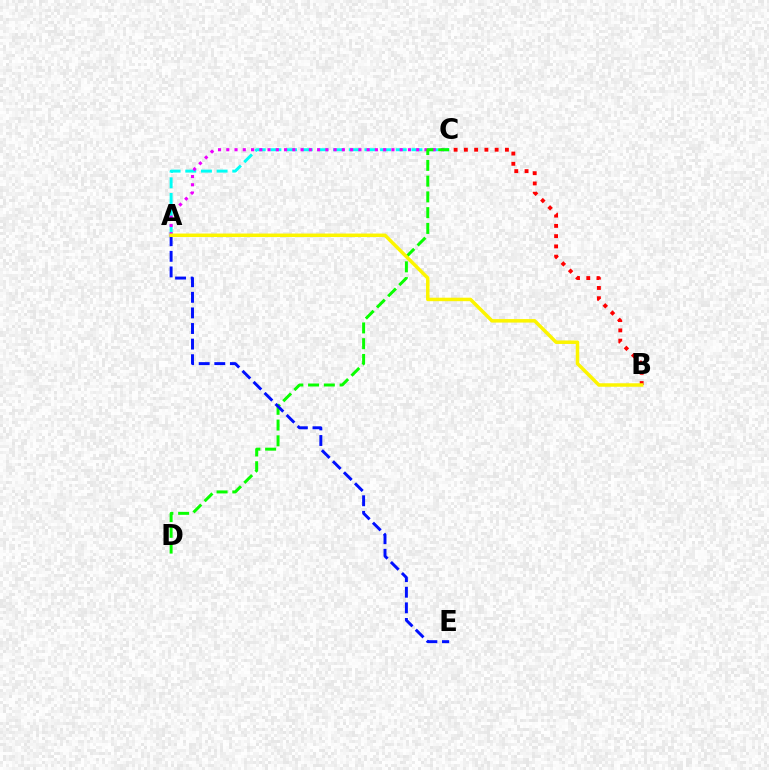{('A', 'C'): [{'color': '#00fff6', 'line_style': 'dashed', 'thickness': 2.13}, {'color': '#ee00ff', 'line_style': 'dotted', 'thickness': 2.24}], ('B', 'C'): [{'color': '#ff0000', 'line_style': 'dotted', 'thickness': 2.79}], ('C', 'D'): [{'color': '#08ff00', 'line_style': 'dashed', 'thickness': 2.14}], ('A', 'E'): [{'color': '#0010ff', 'line_style': 'dashed', 'thickness': 2.12}], ('A', 'B'): [{'color': '#fcf500', 'line_style': 'solid', 'thickness': 2.51}]}